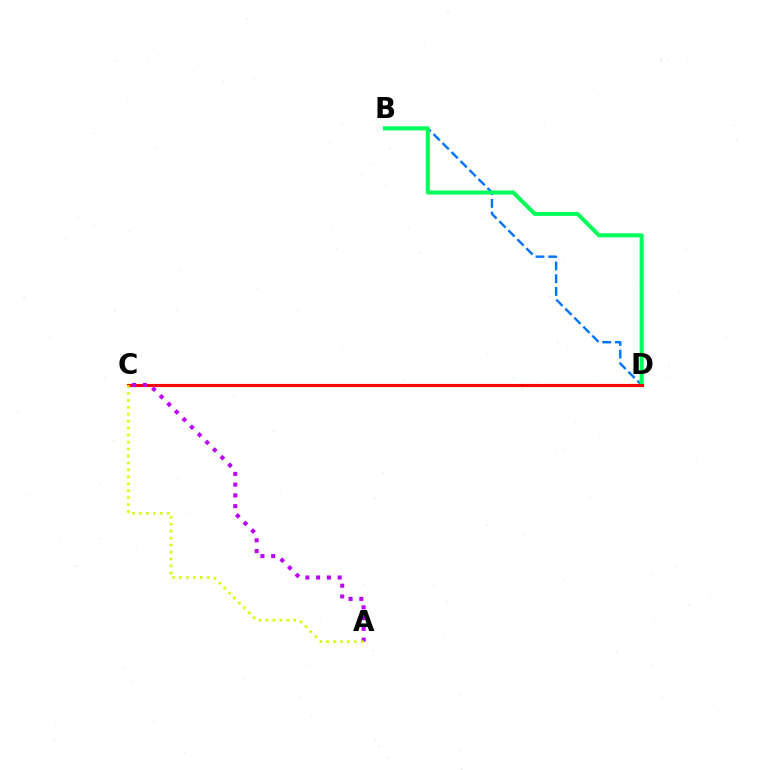{('B', 'D'): [{'color': '#0074ff', 'line_style': 'dashed', 'thickness': 1.73}, {'color': '#00ff5c', 'line_style': 'solid', 'thickness': 2.92}], ('C', 'D'): [{'color': '#ff0000', 'line_style': 'solid', 'thickness': 2.25}], ('A', 'C'): [{'color': '#b900ff', 'line_style': 'dotted', 'thickness': 2.92}, {'color': '#d1ff00', 'line_style': 'dotted', 'thickness': 1.89}]}